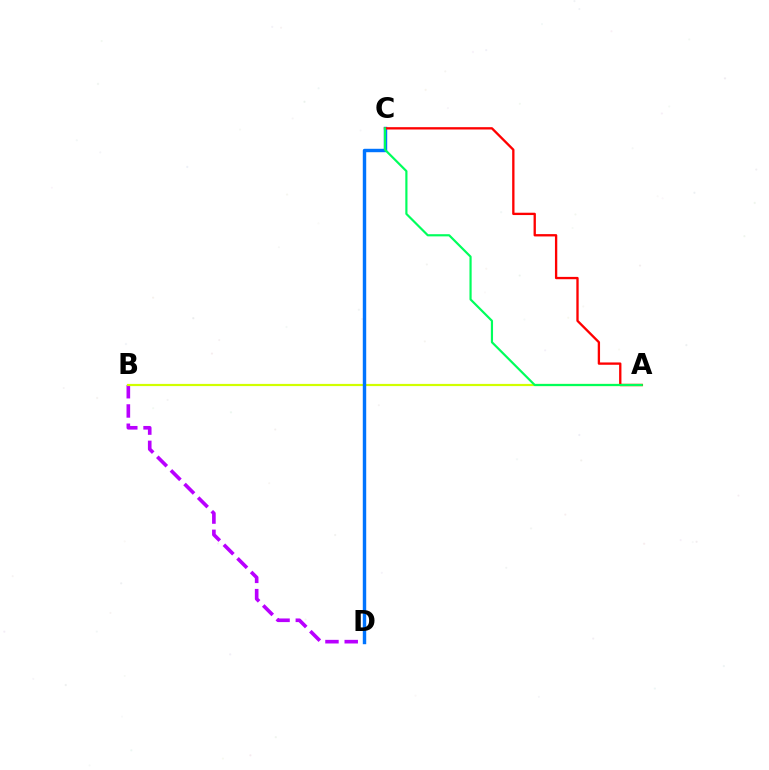{('B', 'D'): [{'color': '#b900ff', 'line_style': 'dashed', 'thickness': 2.62}], ('A', 'B'): [{'color': '#d1ff00', 'line_style': 'solid', 'thickness': 1.58}], ('C', 'D'): [{'color': '#0074ff', 'line_style': 'solid', 'thickness': 2.46}], ('A', 'C'): [{'color': '#ff0000', 'line_style': 'solid', 'thickness': 1.68}, {'color': '#00ff5c', 'line_style': 'solid', 'thickness': 1.57}]}